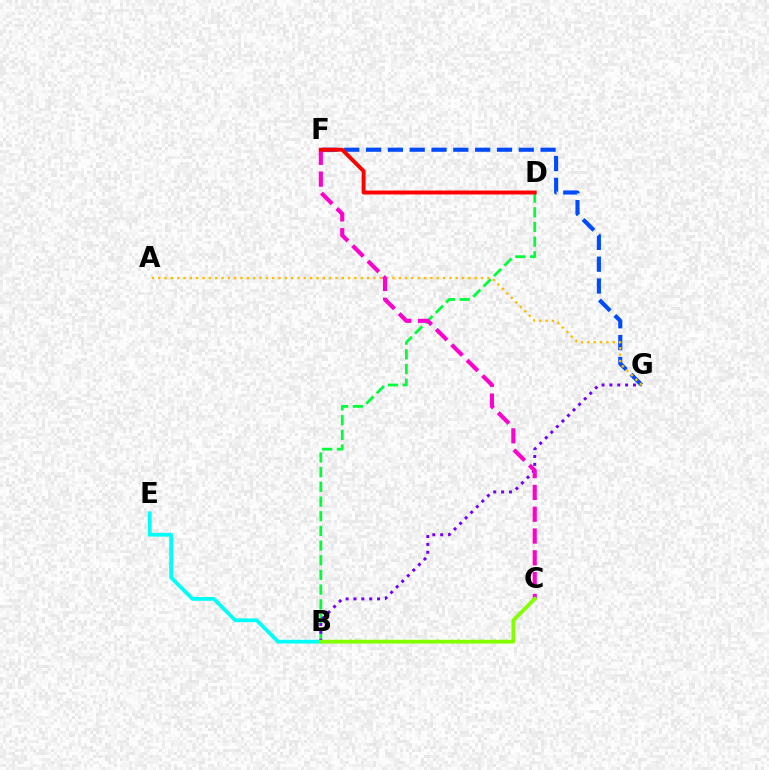{('B', 'E'): [{'color': '#00fff6', 'line_style': 'solid', 'thickness': 2.72}], ('B', 'D'): [{'color': '#00ff39', 'line_style': 'dashed', 'thickness': 1.99}], ('F', 'G'): [{'color': '#004bff', 'line_style': 'dashed', 'thickness': 2.96}], ('B', 'G'): [{'color': '#7200ff', 'line_style': 'dotted', 'thickness': 2.14}], ('A', 'G'): [{'color': '#ffbd00', 'line_style': 'dotted', 'thickness': 1.72}], ('C', 'F'): [{'color': '#ff00cf', 'line_style': 'dashed', 'thickness': 2.96}], ('B', 'C'): [{'color': '#84ff00', 'line_style': 'solid', 'thickness': 2.75}], ('D', 'F'): [{'color': '#ff0000', 'line_style': 'solid', 'thickness': 2.82}]}